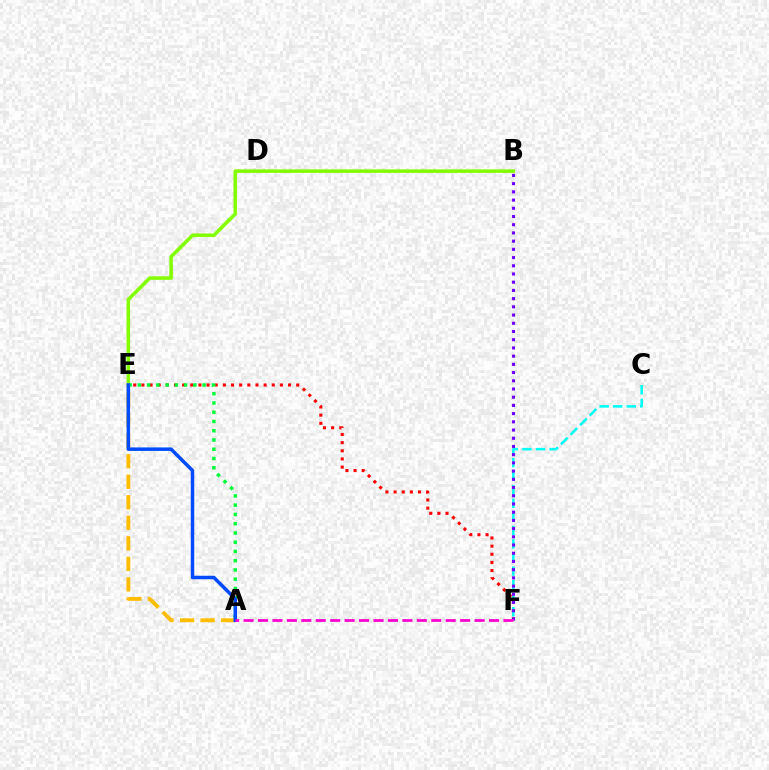{('E', 'F'): [{'color': '#ff0000', 'line_style': 'dotted', 'thickness': 2.21}], ('C', 'F'): [{'color': '#00fff6', 'line_style': 'dashed', 'thickness': 1.84}], ('B', 'E'): [{'color': '#84ff00', 'line_style': 'solid', 'thickness': 2.56}], ('A', 'E'): [{'color': '#ffbd00', 'line_style': 'dashed', 'thickness': 2.79}, {'color': '#00ff39', 'line_style': 'dotted', 'thickness': 2.51}, {'color': '#004bff', 'line_style': 'solid', 'thickness': 2.51}], ('B', 'F'): [{'color': '#7200ff', 'line_style': 'dotted', 'thickness': 2.23}], ('A', 'F'): [{'color': '#ff00cf', 'line_style': 'dashed', 'thickness': 1.96}]}